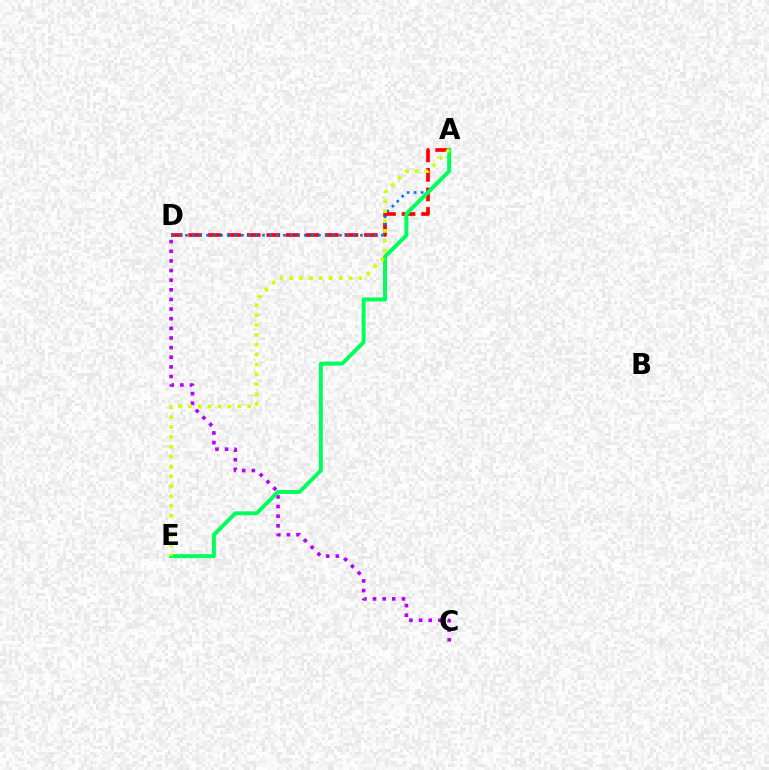{('A', 'D'): [{'color': '#ff0000', 'line_style': 'dashed', 'thickness': 2.65}, {'color': '#0074ff', 'line_style': 'dotted', 'thickness': 1.9}], ('C', 'D'): [{'color': '#b900ff', 'line_style': 'dotted', 'thickness': 2.62}], ('A', 'E'): [{'color': '#00ff5c', 'line_style': 'solid', 'thickness': 2.86}, {'color': '#d1ff00', 'line_style': 'dotted', 'thickness': 2.68}]}